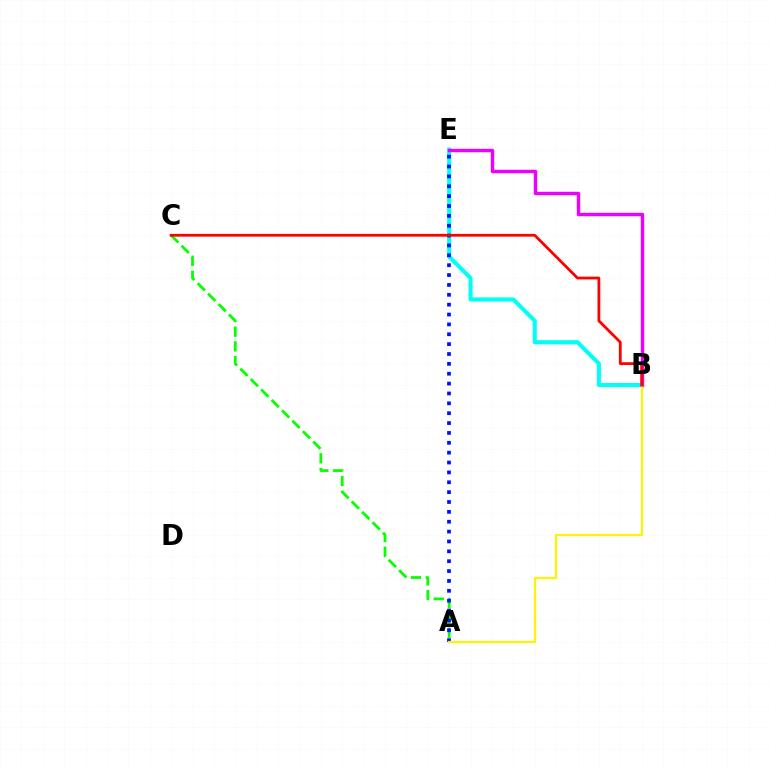{('A', 'C'): [{'color': '#08ff00', 'line_style': 'dashed', 'thickness': 2.0}], ('B', 'E'): [{'color': '#00fff6', 'line_style': 'solid', 'thickness': 2.94}, {'color': '#ee00ff', 'line_style': 'solid', 'thickness': 2.46}], ('A', 'E'): [{'color': '#0010ff', 'line_style': 'dotted', 'thickness': 2.68}], ('A', 'B'): [{'color': '#fcf500', 'line_style': 'solid', 'thickness': 1.58}], ('B', 'C'): [{'color': '#ff0000', 'line_style': 'solid', 'thickness': 2.0}]}